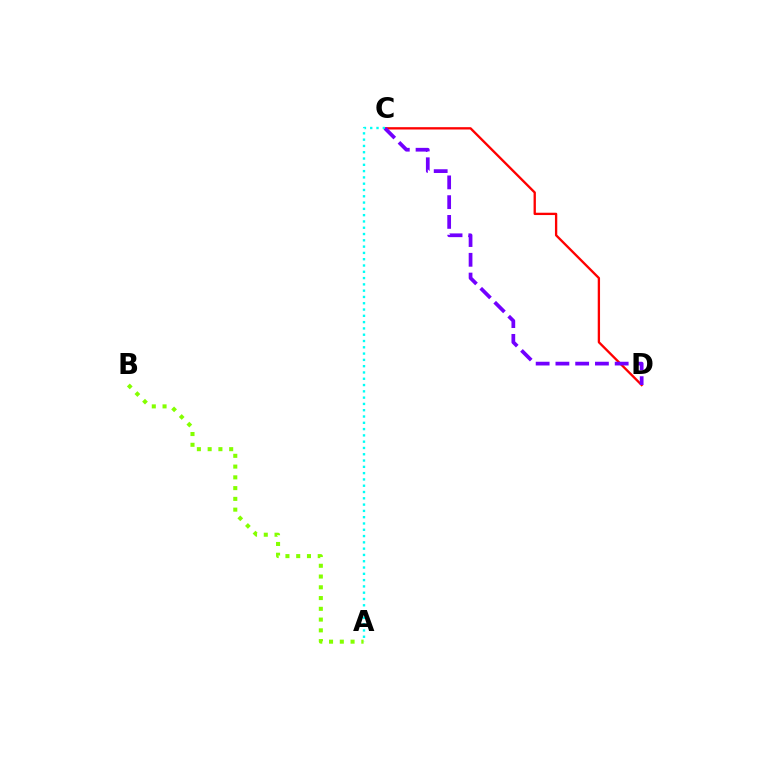{('C', 'D'): [{'color': '#ff0000', 'line_style': 'solid', 'thickness': 1.67}, {'color': '#7200ff', 'line_style': 'dashed', 'thickness': 2.68}], ('A', 'C'): [{'color': '#00fff6', 'line_style': 'dotted', 'thickness': 1.71}], ('A', 'B'): [{'color': '#84ff00', 'line_style': 'dotted', 'thickness': 2.92}]}